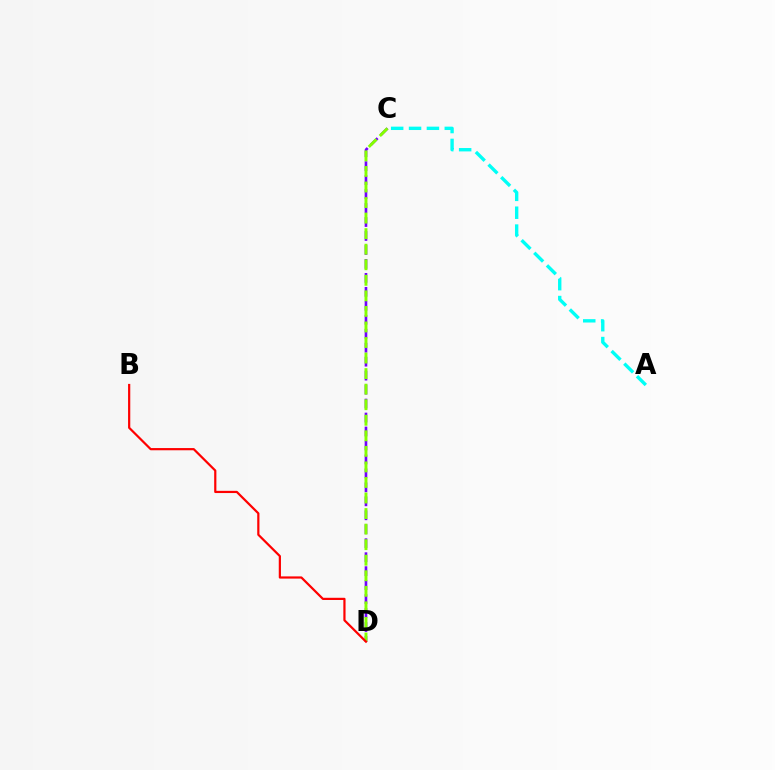{('C', 'D'): [{'color': '#7200ff', 'line_style': 'dashed', 'thickness': 1.9}, {'color': '#84ff00', 'line_style': 'dashed', 'thickness': 2.11}], ('A', 'C'): [{'color': '#00fff6', 'line_style': 'dashed', 'thickness': 2.43}], ('B', 'D'): [{'color': '#ff0000', 'line_style': 'solid', 'thickness': 1.59}]}